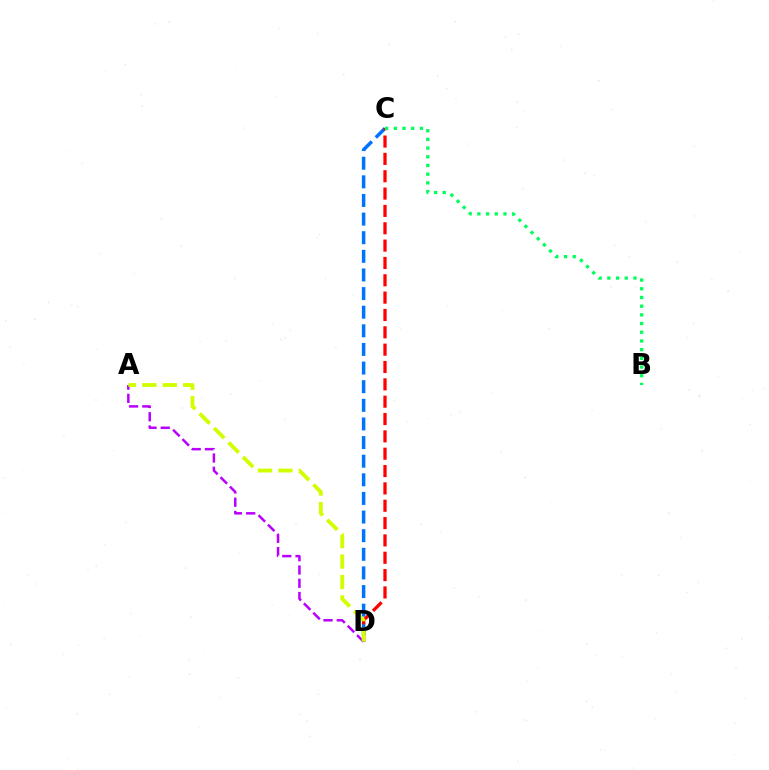{('C', 'D'): [{'color': '#0074ff', 'line_style': 'dashed', 'thickness': 2.53}, {'color': '#ff0000', 'line_style': 'dashed', 'thickness': 2.36}], ('A', 'D'): [{'color': '#b900ff', 'line_style': 'dashed', 'thickness': 1.8}, {'color': '#d1ff00', 'line_style': 'dashed', 'thickness': 2.78}], ('B', 'C'): [{'color': '#00ff5c', 'line_style': 'dotted', 'thickness': 2.36}]}